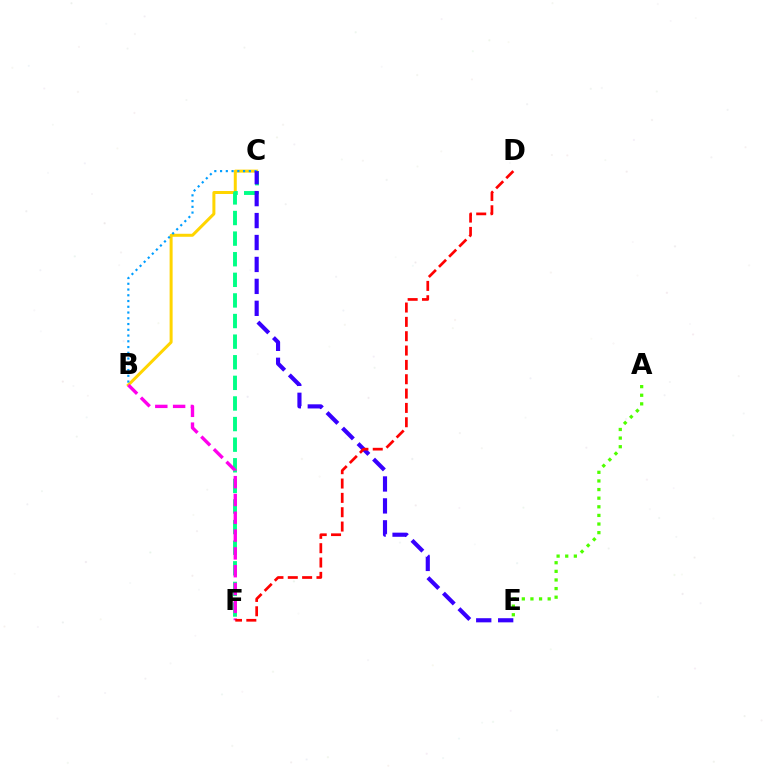{('B', 'C'): [{'color': '#ffd500', 'line_style': 'solid', 'thickness': 2.16}, {'color': '#009eff', 'line_style': 'dotted', 'thickness': 1.56}], ('A', 'E'): [{'color': '#4fff00', 'line_style': 'dotted', 'thickness': 2.34}], ('C', 'F'): [{'color': '#00ff86', 'line_style': 'dashed', 'thickness': 2.8}], ('B', 'F'): [{'color': '#ff00ed', 'line_style': 'dashed', 'thickness': 2.42}], ('C', 'E'): [{'color': '#3700ff', 'line_style': 'dashed', 'thickness': 2.98}], ('D', 'F'): [{'color': '#ff0000', 'line_style': 'dashed', 'thickness': 1.95}]}